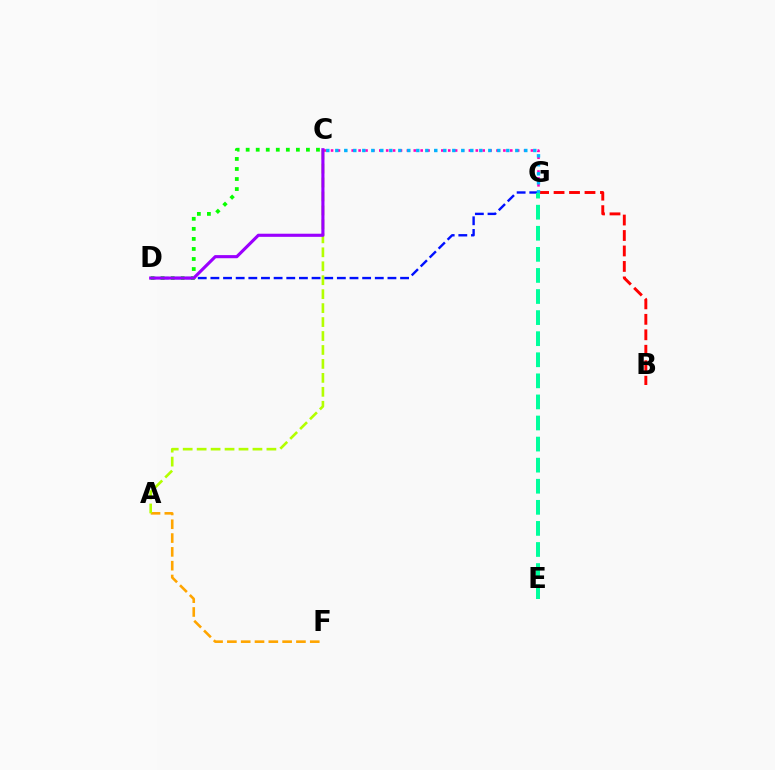{('A', 'F'): [{'color': '#ffa500', 'line_style': 'dashed', 'thickness': 1.88}], ('B', 'G'): [{'color': '#ff0000', 'line_style': 'dashed', 'thickness': 2.1}], ('C', 'G'): [{'color': '#ff00bd', 'line_style': 'dotted', 'thickness': 1.87}, {'color': '#00b5ff', 'line_style': 'dotted', 'thickness': 2.45}], ('D', 'G'): [{'color': '#0010ff', 'line_style': 'dashed', 'thickness': 1.72}], ('C', 'D'): [{'color': '#08ff00', 'line_style': 'dotted', 'thickness': 2.73}, {'color': '#9b00ff', 'line_style': 'solid', 'thickness': 2.25}], ('E', 'G'): [{'color': '#00ff9d', 'line_style': 'dashed', 'thickness': 2.86}], ('A', 'C'): [{'color': '#b3ff00', 'line_style': 'dashed', 'thickness': 1.9}]}